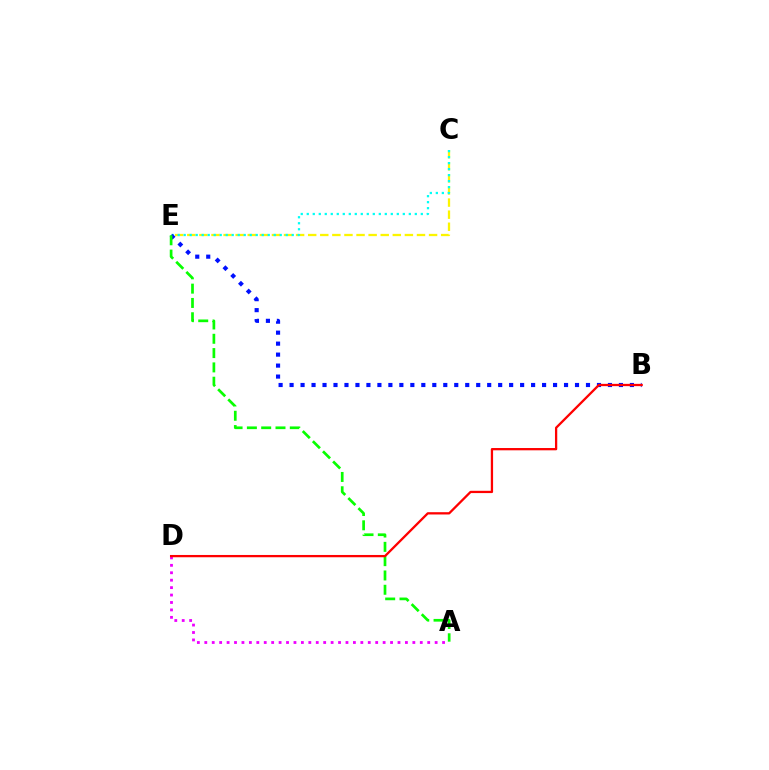{('A', 'D'): [{'color': '#ee00ff', 'line_style': 'dotted', 'thickness': 2.02}], ('C', 'E'): [{'color': '#fcf500', 'line_style': 'dashed', 'thickness': 1.64}, {'color': '#00fff6', 'line_style': 'dotted', 'thickness': 1.63}], ('B', 'E'): [{'color': '#0010ff', 'line_style': 'dotted', 'thickness': 2.98}], ('A', 'E'): [{'color': '#08ff00', 'line_style': 'dashed', 'thickness': 1.94}], ('B', 'D'): [{'color': '#ff0000', 'line_style': 'solid', 'thickness': 1.65}]}